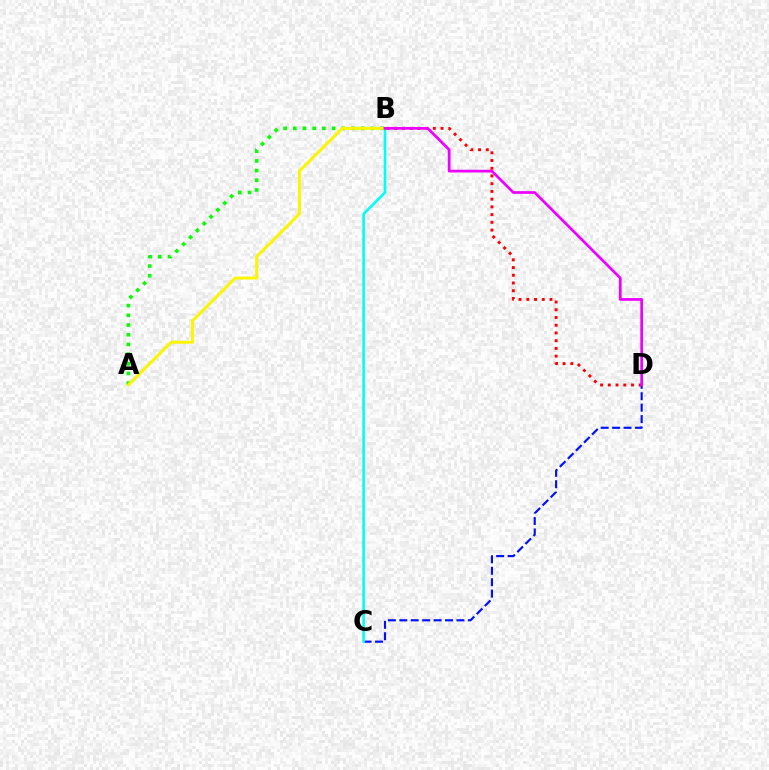{('A', 'B'): [{'color': '#08ff00', 'line_style': 'dotted', 'thickness': 2.63}, {'color': '#fcf500', 'line_style': 'solid', 'thickness': 2.14}], ('B', 'D'): [{'color': '#ff0000', 'line_style': 'dotted', 'thickness': 2.1}, {'color': '#ee00ff', 'line_style': 'solid', 'thickness': 1.96}], ('C', 'D'): [{'color': '#0010ff', 'line_style': 'dashed', 'thickness': 1.55}], ('B', 'C'): [{'color': '#00fff6', 'line_style': 'solid', 'thickness': 1.87}]}